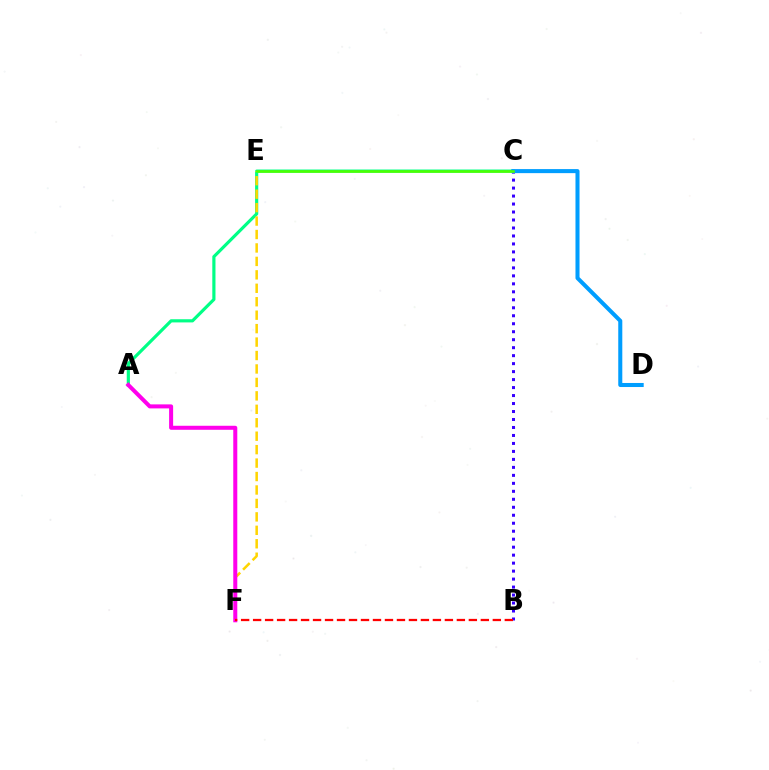{('A', 'C'): [{'color': '#00ff86', 'line_style': 'solid', 'thickness': 2.28}], ('B', 'C'): [{'color': '#3700ff', 'line_style': 'dotted', 'thickness': 2.17}], ('C', 'D'): [{'color': '#009eff', 'line_style': 'solid', 'thickness': 2.91}], ('E', 'F'): [{'color': '#ffd500', 'line_style': 'dashed', 'thickness': 1.83}], ('A', 'F'): [{'color': '#ff00ed', 'line_style': 'solid', 'thickness': 2.89}], ('C', 'E'): [{'color': '#4fff00', 'line_style': 'solid', 'thickness': 1.84}], ('B', 'F'): [{'color': '#ff0000', 'line_style': 'dashed', 'thickness': 1.63}]}